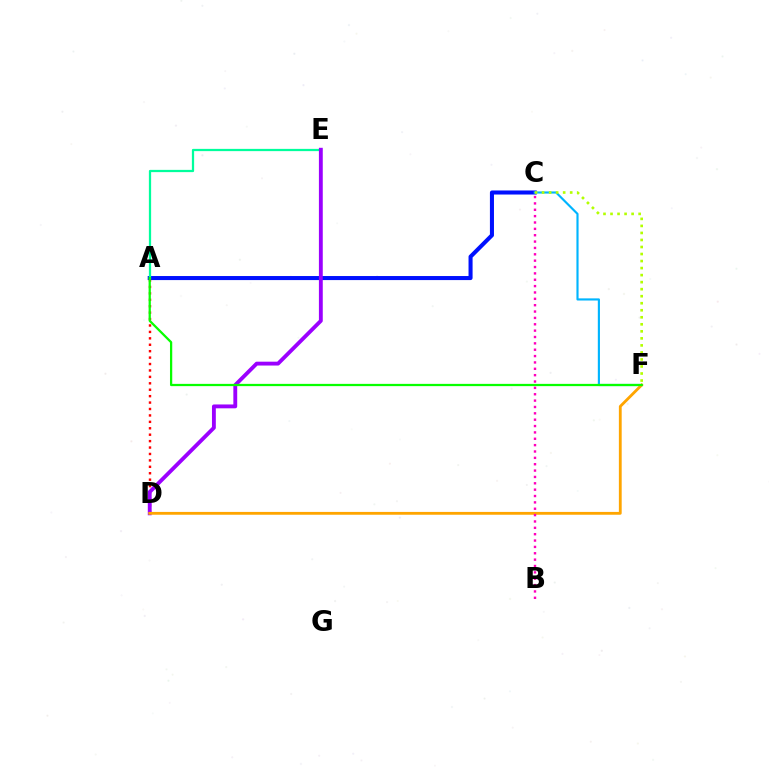{('A', 'C'): [{'color': '#0010ff', 'line_style': 'solid', 'thickness': 2.92}], ('C', 'F'): [{'color': '#00b5ff', 'line_style': 'solid', 'thickness': 1.55}, {'color': '#b3ff00', 'line_style': 'dotted', 'thickness': 1.91}], ('A', 'E'): [{'color': '#00ff9d', 'line_style': 'solid', 'thickness': 1.62}], ('A', 'D'): [{'color': '#ff0000', 'line_style': 'dotted', 'thickness': 1.75}], ('D', 'E'): [{'color': '#9b00ff', 'line_style': 'solid', 'thickness': 2.77}], ('D', 'F'): [{'color': '#ffa500', 'line_style': 'solid', 'thickness': 2.03}], ('A', 'F'): [{'color': '#08ff00', 'line_style': 'solid', 'thickness': 1.63}], ('B', 'C'): [{'color': '#ff00bd', 'line_style': 'dotted', 'thickness': 1.73}]}